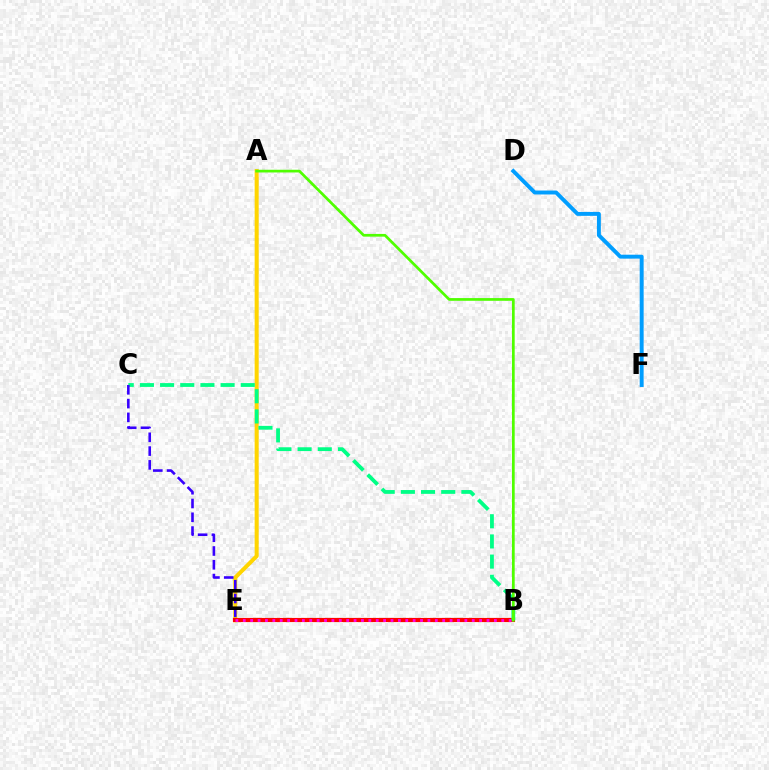{('A', 'E'): [{'color': '#ffd500', 'line_style': 'solid', 'thickness': 2.9}], ('B', 'E'): [{'color': '#ff0000', 'line_style': 'solid', 'thickness': 2.99}, {'color': '#ff00ed', 'line_style': 'dotted', 'thickness': 2.01}], ('B', 'C'): [{'color': '#00ff86', 'line_style': 'dashed', 'thickness': 2.74}], ('A', 'B'): [{'color': '#4fff00', 'line_style': 'solid', 'thickness': 1.96}], ('D', 'F'): [{'color': '#009eff', 'line_style': 'solid', 'thickness': 2.83}], ('C', 'E'): [{'color': '#3700ff', 'line_style': 'dashed', 'thickness': 1.87}]}